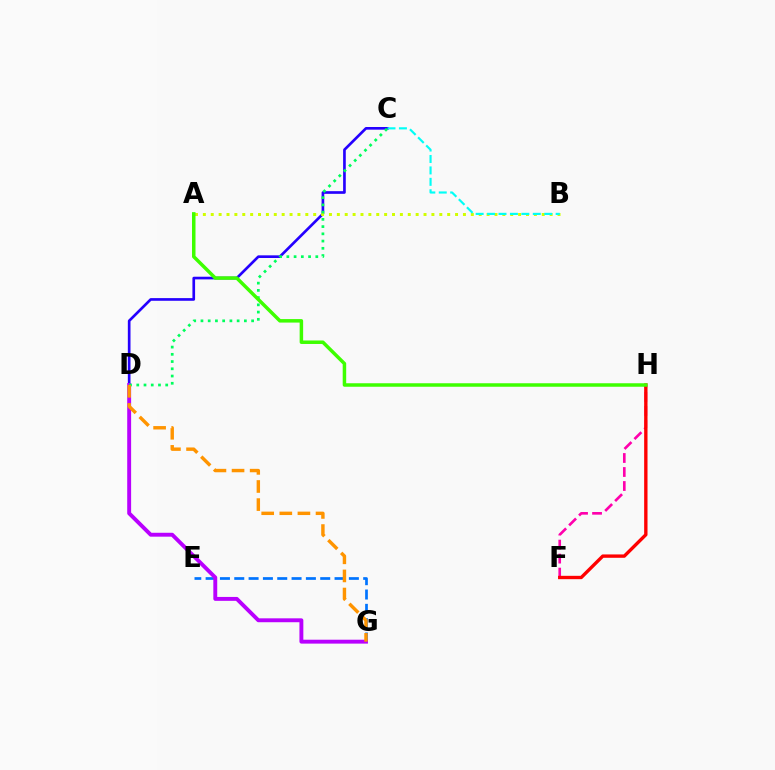{('F', 'H'): [{'color': '#ff00ac', 'line_style': 'dashed', 'thickness': 1.9}, {'color': '#ff0000', 'line_style': 'solid', 'thickness': 2.42}], ('C', 'D'): [{'color': '#2500ff', 'line_style': 'solid', 'thickness': 1.92}, {'color': '#00ff5c', 'line_style': 'dotted', 'thickness': 1.97}], ('E', 'G'): [{'color': '#0074ff', 'line_style': 'dashed', 'thickness': 1.95}], ('A', 'B'): [{'color': '#d1ff00', 'line_style': 'dotted', 'thickness': 2.14}], ('D', 'G'): [{'color': '#b900ff', 'line_style': 'solid', 'thickness': 2.81}, {'color': '#ff9400', 'line_style': 'dashed', 'thickness': 2.46}], ('B', 'C'): [{'color': '#00fff6', 'line_style': 'dashed', 'thickness': 1.55}], ('A', 'H'): [{'color': '#3dff00', 'line_style': 'solid', 'thickness': 2.51}]}